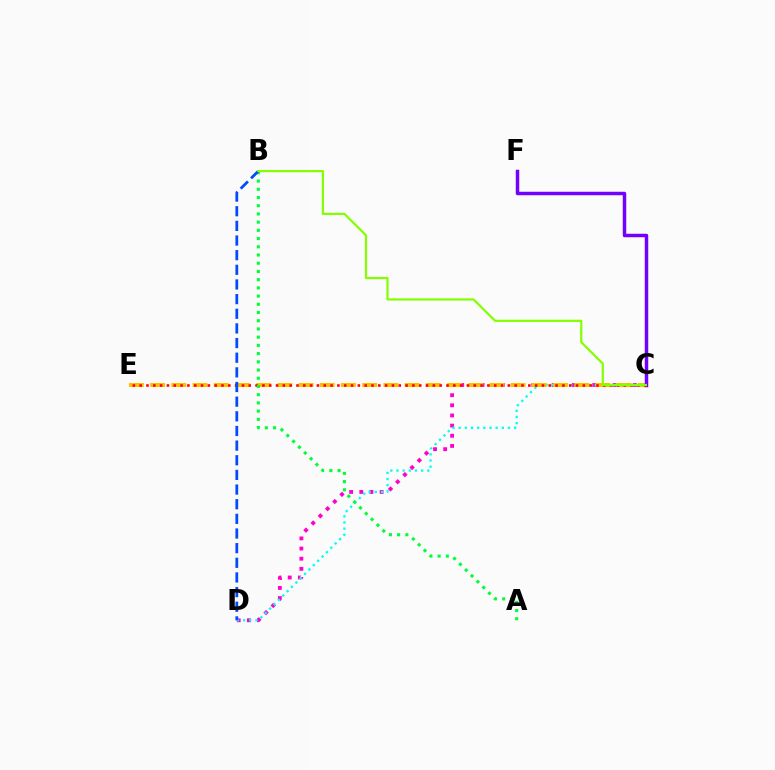{('C', 'D'): [{'color': '#ff00cf', 'line_style': 'dotted', 'thickness': 2.76}, {'color': '#00fff6', 'line_style': 'dotted', 'thickness': 1.67}], ('C', 'E'): [{'color': '#ffbd00', 'line_style': 'dashed', 'thickness': 2.88}, {'color': '#ff0000', 'line_style': 'dotted', 'thickness': 1.85}], ('C', 'F'): [{'color': '#7200ff', 'line_style': 'solid', 'thickness': 2.5}], ('A', 'B'): [{'color': '#00ff39', 'line_style': 'dotted', 'thickness': 2.23}], ('B', 'D'): [{'color': '#004bff', 'line_style': 'dashed', 'thickness': 1.99}], ('B', 'C'): [{'color': '#84ff00', 'line_style': 'solid', 'thickness': 1.59}]}